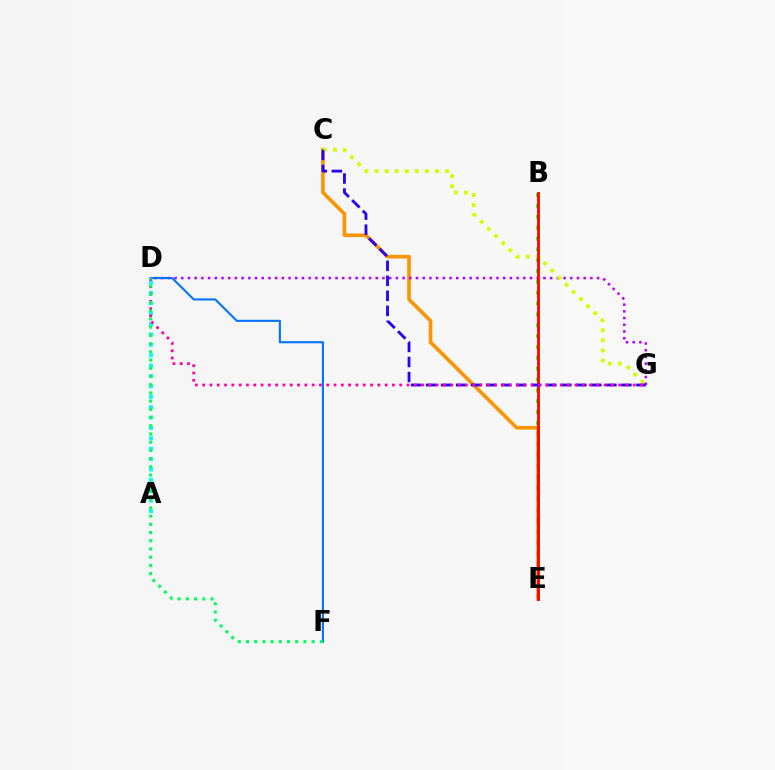{('B', 'E'): [{'color': '#3dff00', 'line_style': 'dotted', 'thickness': 2.95}, {'color': '#ff0000', 'line_style': 'solid', 'thickness': 2.01}], ('C', 'E'): [{'color': '#ff9400', 'line_style': 'solid', 'thickness': 2.62}], ('D', 'G'): [{'color': '#b900ff', 'line_style': 'dotted', 'thickness': 1.82}, {'color': '#ff00ac', 'line_style': 'dotted', 'thickness': 1.98}], ('C', 'G'): [{'color': '#d1ff00', 'line_style': 'dotted', 'thickness': 2.74}, {'color': '#2500ff', 'line_style': 'dashed', 'thickness': 2.04}], ('A', 'D'): [{'color': '#00fff6', 'line_style': 'dotted', 'thickness': 2.82}], ('D', 'F'): [{'color': '#0074ff', 'line_style': 'solid', 'thickness': 1.53}, {'color': '#00ff5c', 'line_style': 'dotted', 'thickness': 2.23}]}